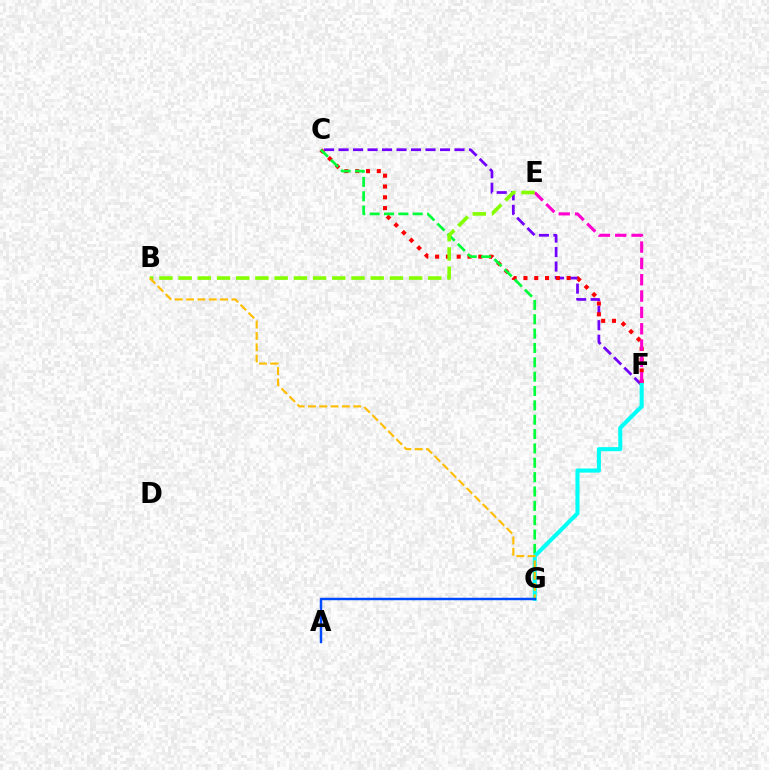{('C', 'F'): [{'color': '#7200ff', 'line_style': 'dashed', 'thickness': 1.97}, {'color': '#ff0000', 'line_style': 'dotted', 'thickness': 2.93}], ('C', 'G'): [{'color': '#00ff39', 'line_style': 'dashed', 'thickness': 1.95}], ('E', 'F'): [{'color': '#ff00cf', 'line_style': 'dashed', 'thickness': 2.22}], ('B', 'E'): [{'color': '#84ff00', 'line_style': 'dashed', 'thickness': 2.61}], ('F', 'G'): [{'color': '#00fff6', 'line_style': 'solid', 'thickness': 2.94}], ('B', 'G'): [{'color': '#ffbd00', 'line_style': 'dashed', 'thickness': 1.54}], ('A', 'G'): [{'color': '#004bff', 'line_style': 'solid', 'thickness': 1.77}]}